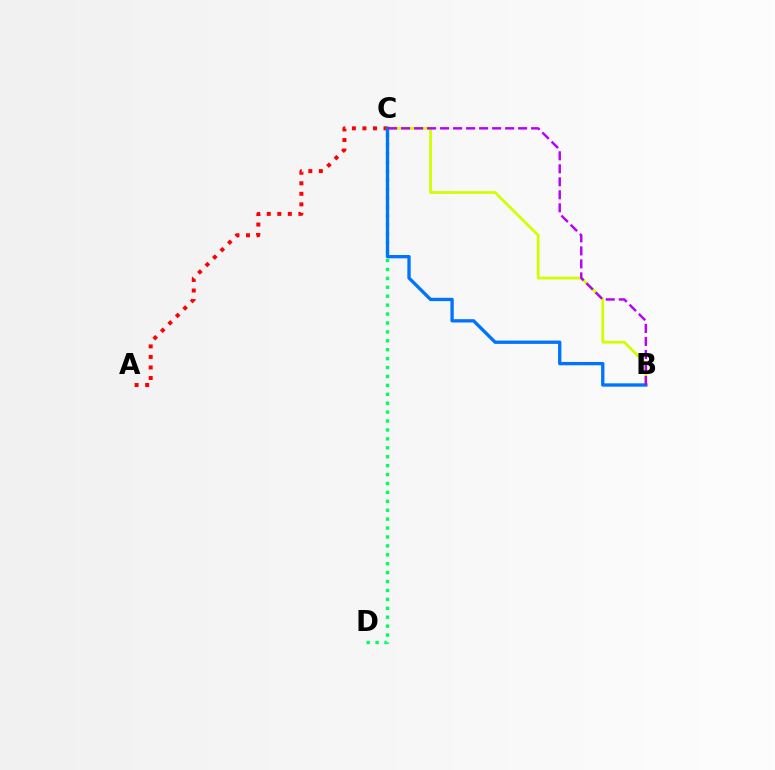{('A', 'C'): [{'color': '#ff0000', 'line_style': 'dotted', 'thickness': 2.86}], ('B', 'C'): [{'color': '#d1ff00', 'line_style': 'solid', 'thickness': 2.01}, {'color': '#0074ff', 'line_style': 'solid', 'thickness': 2.4}, {'color': '#b900ff', 'line_style': 'dashed', 'thickness': 1.77}], ('C', 'D'): [{'color': '#00ff5c', 'line_style': 'dotted', 'thickness': 2.42}]}